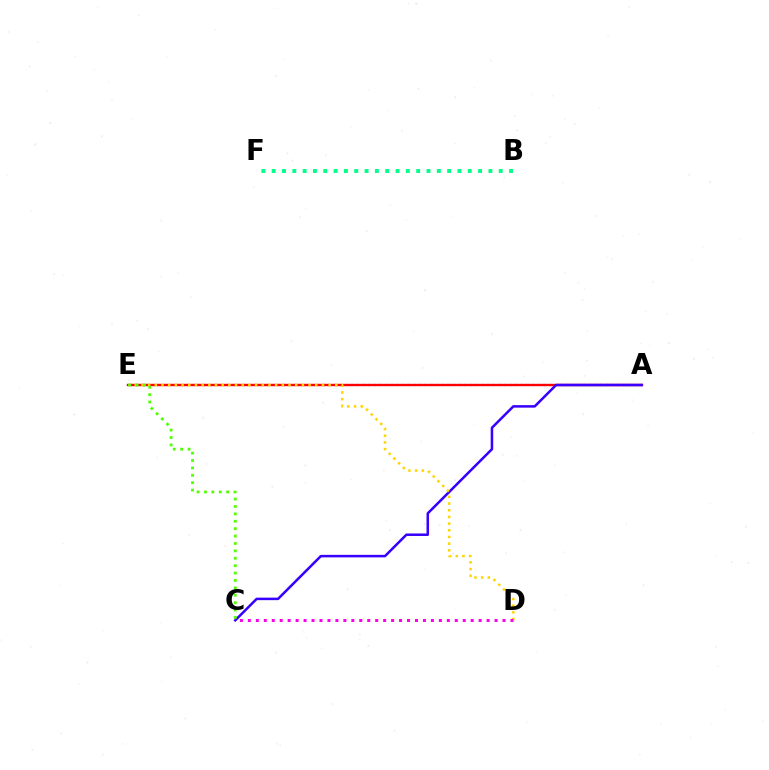{('B', 'F'): [{'color': '#00ff86', 'line_style': 'dotted', 'thickness': 2.8}], ('A', 'E'): [{'color': '#009eff', 'line_style': 'dotted', 'thickness': 1.54}, {'color': '#ff0000', 'line_style': 'solid', 'thickness': 1.71}], ('A', 'C'): [{'color': '#3700ff', 'line_style': 'solid', 'thickness': 1.82}], ('D', 'E'): [{'color': '#ffd500', 'line_style': 'dotted', 'thickness': 1.82}], ('C', 'D'): [{'color': '#ff00ed', 'line_style': 'dotted', 'thickness': 2.16}], ('C', 'E'): [{'color': '#4fff00', 'line_style': 'dotted', 'thickness': 2.01}]}